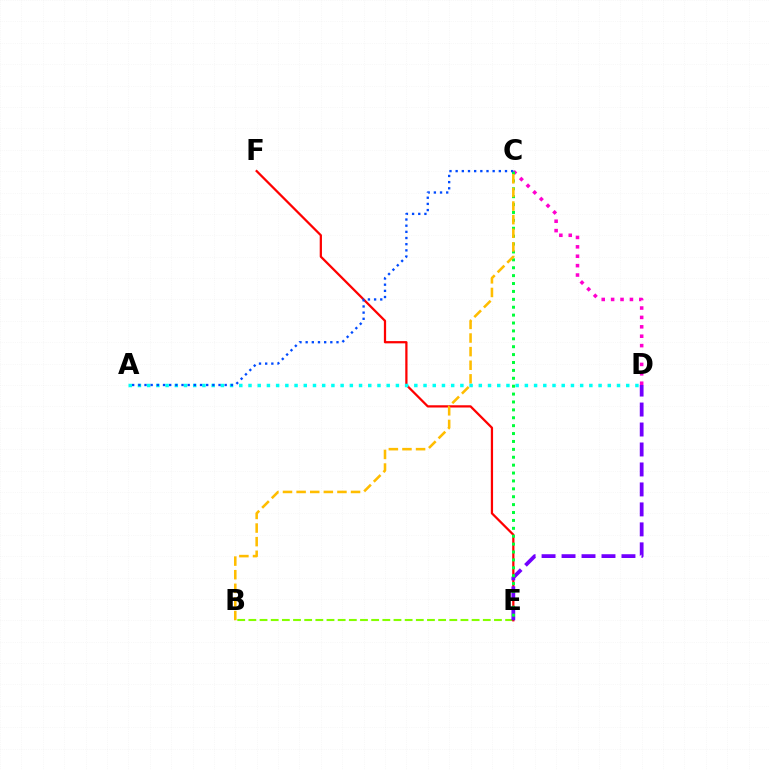{('B', 'E'): [{'color': '#84ff00', 'line_style': 'dashed', 'thickness': 1.52}], ('E', 'F'): [{'color': '#ff0000', 'line_style': 'solid', 'thickness': 1.62}], ('D', 'E'): [{'color': '#7200ff', 'line_style': 'dashed', 'thickness': 2.71}], ('C', 'D'): [{'color': '#ff00cf', 'line_style': 'dotted', 'thickness': 2.55}], ('C', 'E'): [{'color': '#00ff39', 'line_style': 'dotted', 'thickness': 2.15}], ('B', 'C'): [{'color': '#ffbd00', 'line_style': 'dashed', 'thickness': 1.85}], ('A', 'D'): [{'color': '#00fff6', 'line_style': 'dotted', 'thickness': 2.5}], ('A', 'C'): [{'color': '#004bff', 'line_style': 'dotted', 'thickness': 1.68}]}